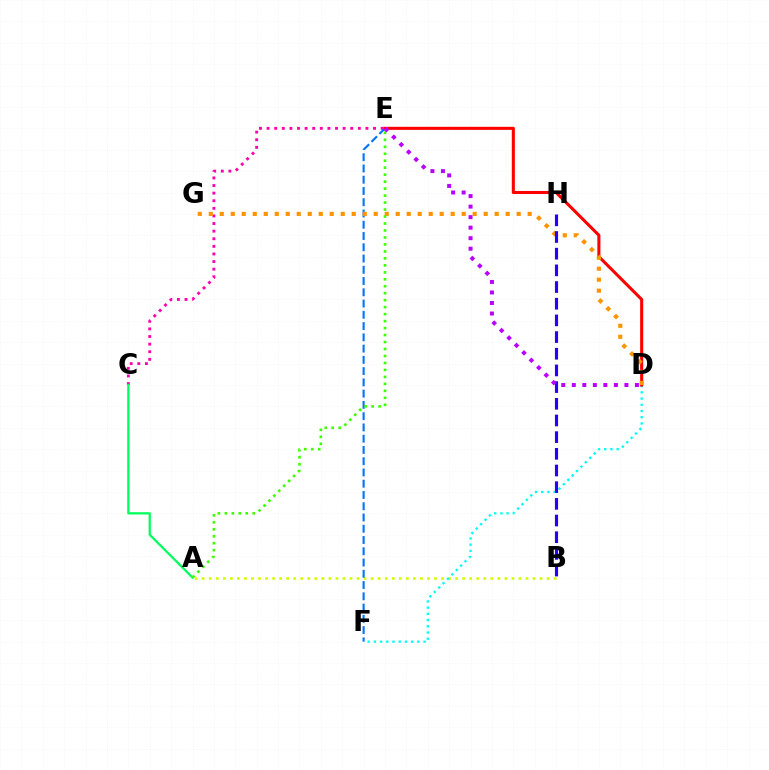{('A', 'B'): [{'color': '#d1ff00', 'line_style': 'dotted', 'thickness': 1.91}], ('C', 'E'): [{'color': '#ff00ac', 'line_style': 'dotted', 'thickness': 2.07}], ('A', 'C'): [{'color': '#00ff5c', 'line_style': 'solid', 'thickness': 1.63}], ('D', 'F'): [{'color': '#00fff6', 'line_style': 'dotted', 'thickness': 1.69}], ('E', 'F'): [{'color': '#0074ff', 'line_style': 'dashed', 'thickness': 1.53}], ('D', 'E'): [{'color': '#ff0000', 'line_style': 'solid', 'thickness': 2.2}, {'color': '#b900ff', 'line_style': 'dotted', 'thickness': 2.86}], ('D', 'G'): [{'color': '#ff9400', 'line_style': 'dotted', 'thickness': 2.99}], ('A', 'E'): [{'color': '#3dff00', 'line_style': 'dotted', 'thickness': 1.89}], ('B', 'H'): [{'color': '#2500ff', 'line_style': 'dashed', 'thickness': 2.27}]}